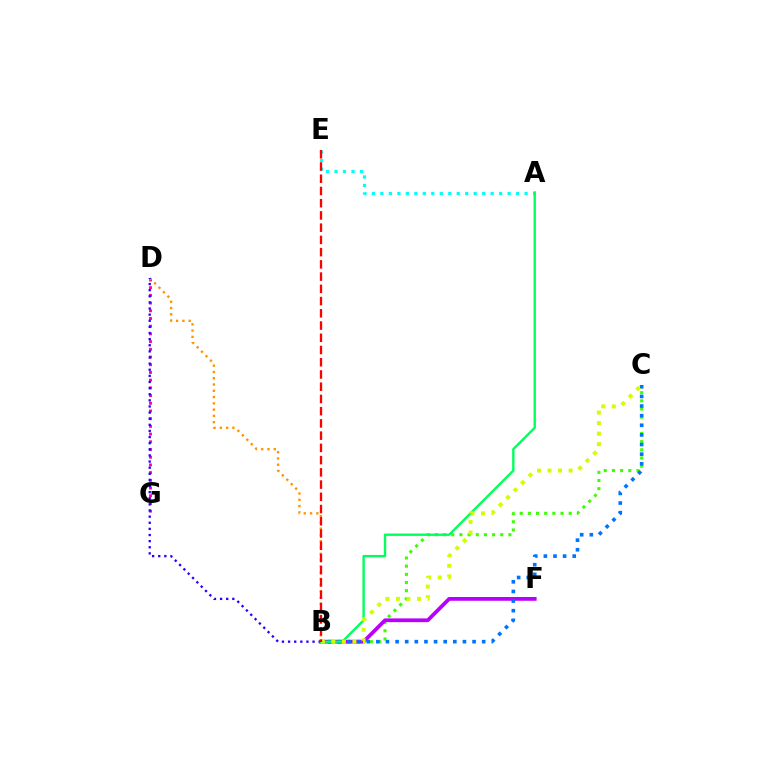{('B', 'C'): [{'color': '#3dff00', 'line_style': 'dotted', 'thickness': 2.22}, {'color': '#0074ff', 'line_style': 'dotted', 'thickness': 2.61}, {'color': '#d1ff00', 'line_style': 'dotted', 'thickness': 2.86}], ('D', 'G'): [{'color': '#ff00ac', 'line_style': 'dotted', 'thickness': 2.09}], ('B', 'F'): [{'color': '#b900ff', 'line_style': 'solid', 'thickness': 2.71}], ('A', 'E'): [{'color': '#00fff6', 'line_style': 'dotted', 'thickness': 2.3}], ('B', 'D'): [{'color': '#ff9400', 'line_style': 'dotted', 'thickness': 1.71}, {'color': '#2500ff', 'line_style': 'dotted', 'thickness': 1.66}], ('A', 'B'): [{'color': '#00ff5c', 'line_style': 'solid', 'thickness': 1.71}], ('B', 'E'): [{'color': '#ff0000', 'line_style': 'dashed', 'thickness': 1.66}]}